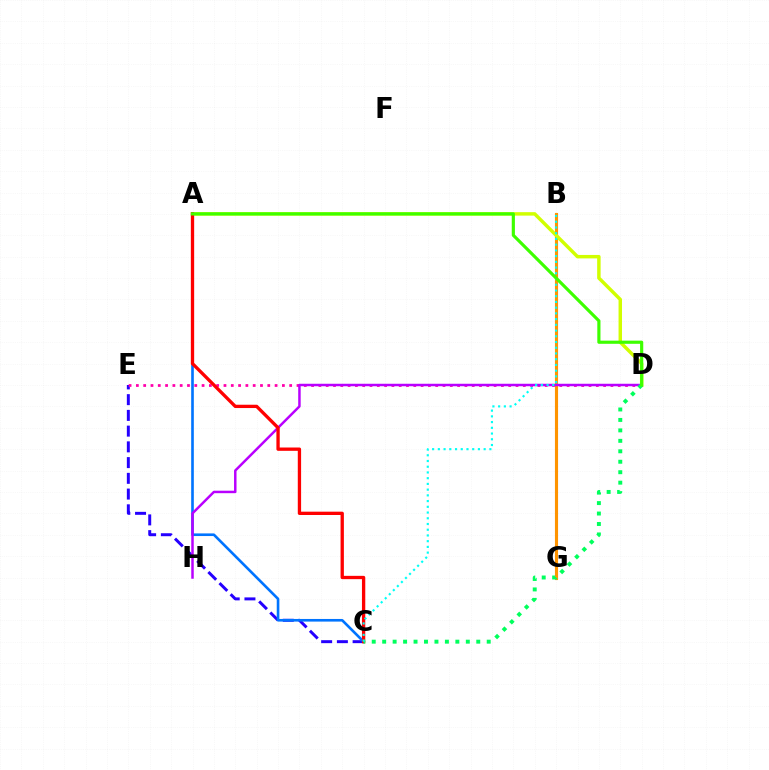{('B', 'G'): [{'color': '#ff9400', 'line_style': 'solid', 'thickness': 2.24}], ('C', 'E'): [{'color': '#2500ff', 'line_style': 'dashed', 'thickness': 2.14}], ('D', 'E'): [{'color': '#ff00ac', 'line_style': 'dotted', 'thickness': 1.98}], ('A', 'D'): [{'color': '#d1ff00', 'line_style': 'solid', 'thickness': 2.49}, {'color': '#3dff00', 'line_style': 'solid', 'thickness': 2.28}], ('A', 'C'): [{'color': '#0074ff', 'line_style': 'solid', 'thickness': 1.89}, {'color': '#ff0000', 'line_style': 'solid', 'thickness': 2.39}], ('D', 'H'): [{'color': '#b900ff', 'line_style': 'solid', 'thickness': 1.78}], ('C', 'D'): [{'color': '#00ff5c', 'line_style': 'dotted', 'thickness': 2.84}], ('B', 'C'): [{'color': '#00fff6', 'line_style': 'dotted', 'thickness': 1.56}]}